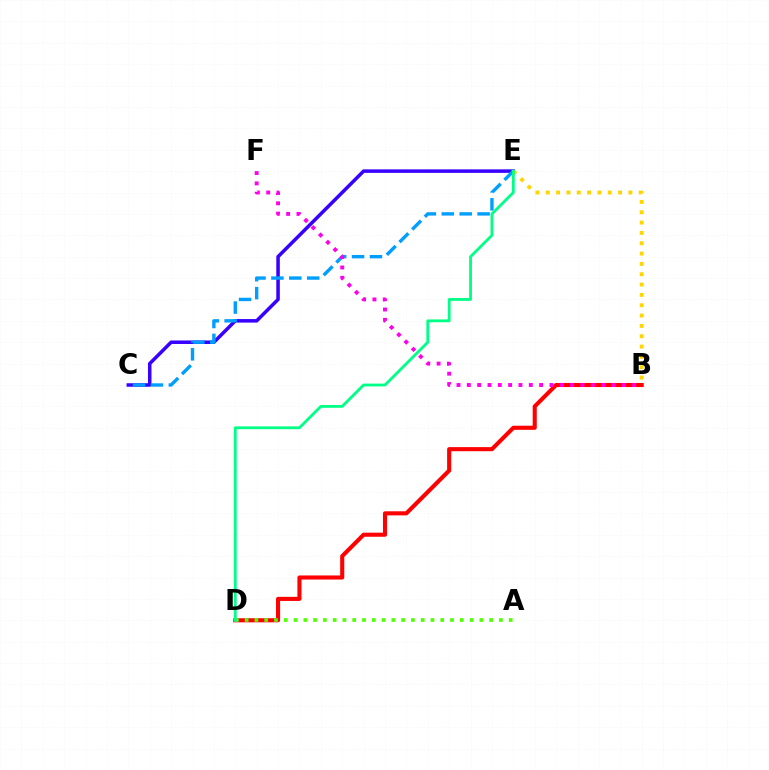{('B', 'D'): [{'color': '#ff0000', 'line_style': 'solid', 'thickness': 2.94}], ('A', 'D'): [{'color': '#4fff00', 'line_style': 'dotted', 'thickness': 2.66}], ('C', 'E'): [{'color': '#3700ff', 'line_style': 'solid', 'thickness': 2.53}, {'color': '#009eff', 'line_style': 'dashed', 'thickness': 2.43}], ('B', 'E'): [{'color': '#ffd500', 'line_style': 'dotted', 'thickness': 2.81}], ('D', 'E'): [{'color': '#00ff86', 'line_style': 'solid', 'thickness': 2.03}], ('B', 'F'): [{'color': '#ff00ed', 'line_style': 'dotted', 'thickness': 2.81}]}